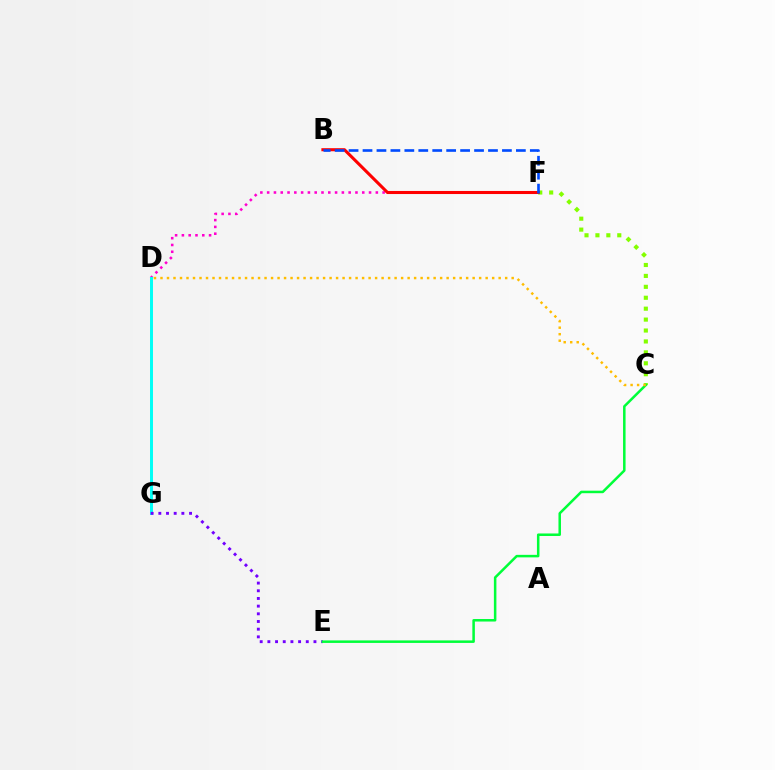{('C', 'F'): [{'color': '#84ff00', 'line_style': 'dotted', 'thickness': 2.97}], ('D', 'F'): [{'color': '#ff00cf', 'line_style': 'dotted', 'thickness': 1.85}], ('D', 'G'): [{'color': '#00fff6', 'line_style': 'solid', 'thickness': 2.13}], ('B', 'F'): [{'color': '#ff0000', 'line_style': 'solid', 'thickness': 2.21}, {'color': '#004bff', 'line_style': 'dashed', 'thickness': 1.89}], ('E', 'G'): [{'color': '#7200ff', 'line_style': 'dotted', 'thickness': 2.09}], ('C', 'E'): [{'color': '#00ff39', 'line_style': 'solid', 'thickness': 1.81}], ('C', 'D'): [{'color': '#ffbd00', 'line_style': 'dotted', 'thickness': 1.77}]}